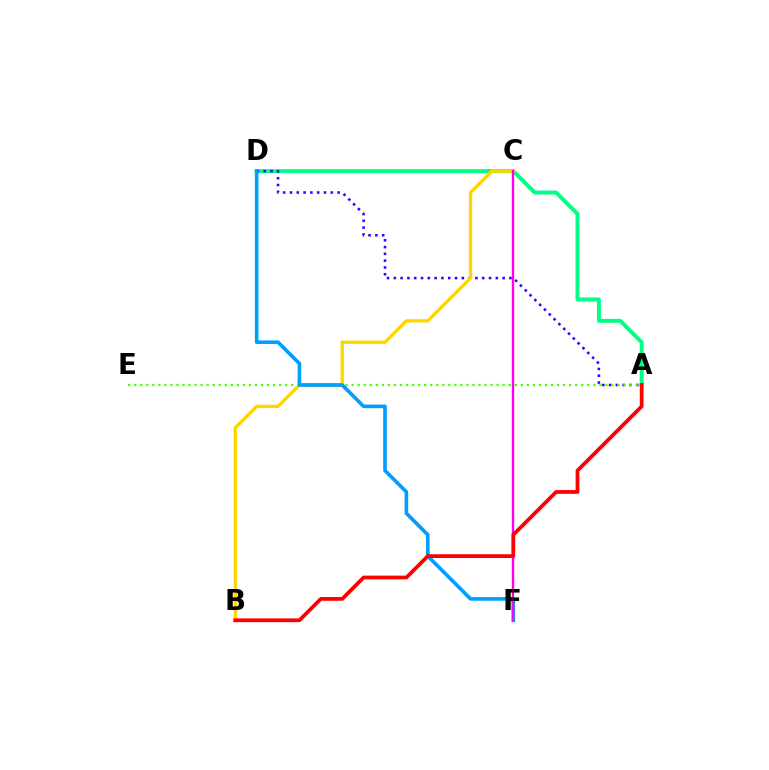{('A', 'D'): [{'color': '#00ff86', 'line_style': 'solid', 'thickness': 2.84}, {'color': '#3700ff', 'line_style': 'dotted', 'thickness': 1.85}], ('A', 'E'): [{'color': '#4fff00', 'line_style': 'dotted', 'thickness': 1.64}], ('B', 'C'): [{'color': '#ffd500', 'line_style': 'solid', 'thickness': 2.4}], ('D', 'F'): [{'color': '#009eff', 'line_style': 'solid', 'thickness': 2.62}], ('C', 'F'): [{'color': '#ff00ed', 'line_style': 'solid', 'thickness': 1.7}], ('A', 'B'): [{'color': '#ff0000', 'line_style': 'solid', 'thickness': 2.7}]}